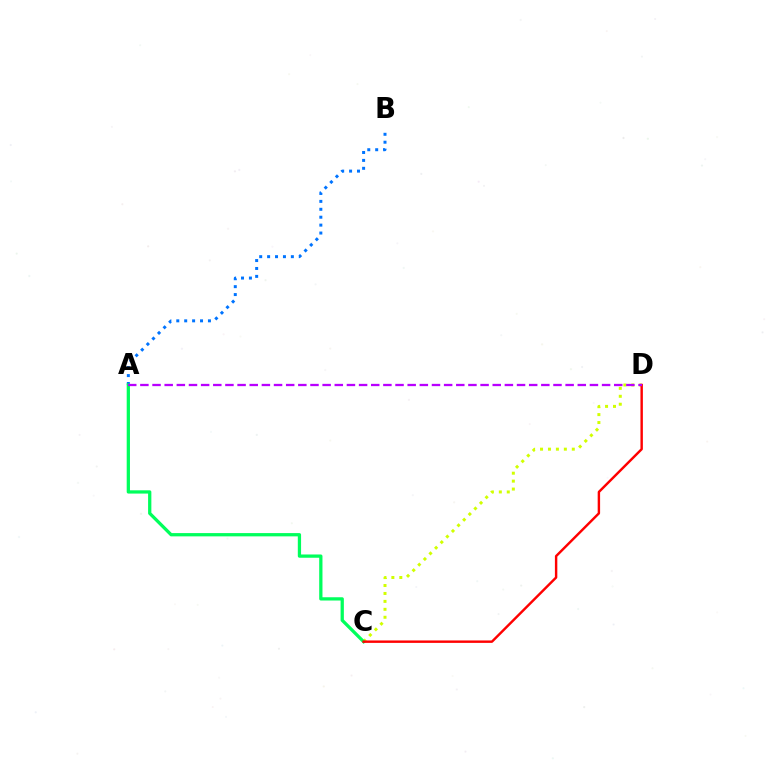{('C', 'D'): [{'color': '#d1ff00', 'line_style': 'dotted', 'thickness': 2.16}, {'color': '#ff0000', 'line_style': 'solid', 'thickness': 1.75}], ('A', 'B'): [{'color': '#0074ff', 'line_style': 'dotted', 'thickness': 2.15}], ('A', 'C'): [{'color': '#00ff5c', 'line_style': 'solid', 'thickness': 2.35}], ('A', 'D'): [{'color': '#b900ff', 'line_style': 'dashed', 'thickness': 1.65}]}